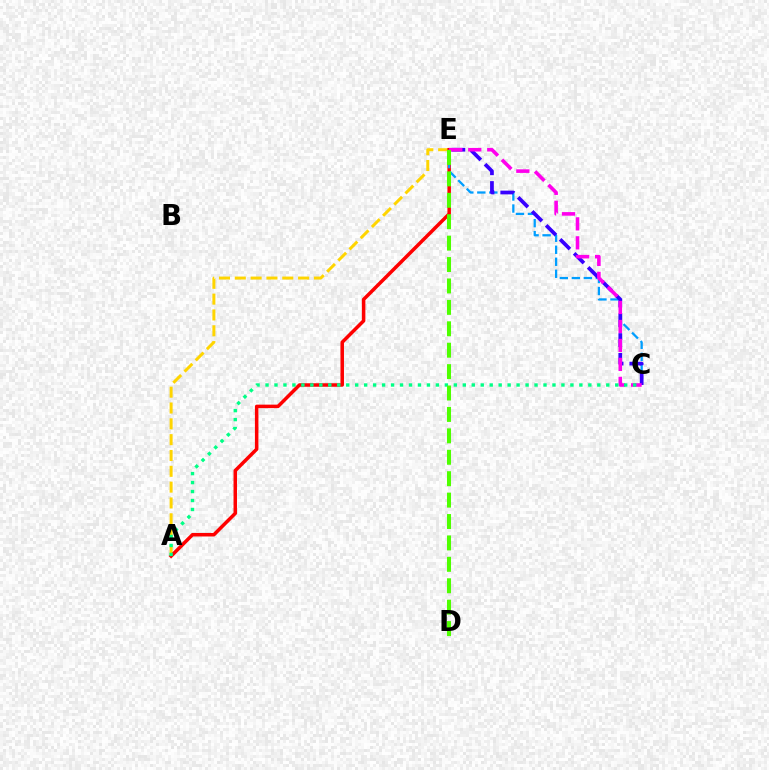{('A', 'E'): [{'color': '#ffd500', 'line_style': 'dashed', 'thickness': 2.15}, {'color': '#ff0000', 'line_style': 'solid', 'thickness': 2.53}], ('C', 'E'): [{'color': '#009eff', 'line_style': 'dashed', 'thickness': 1.63}, {'color': '#3700ff', 'line_style': 'dashed', 'thickness': 2.69}, {'color': '#ff00ed', 'line_style': 'dashed', 'thickness': 2.58}], ('A', 'C'): [{'color': '#00ff86', 'line_style': 'dotted', 'thickness': 2.44}], ('D', 'E'): [{'color': '#4fff00', 'line_style': 'dashed', 'thickness': 2.91}]}